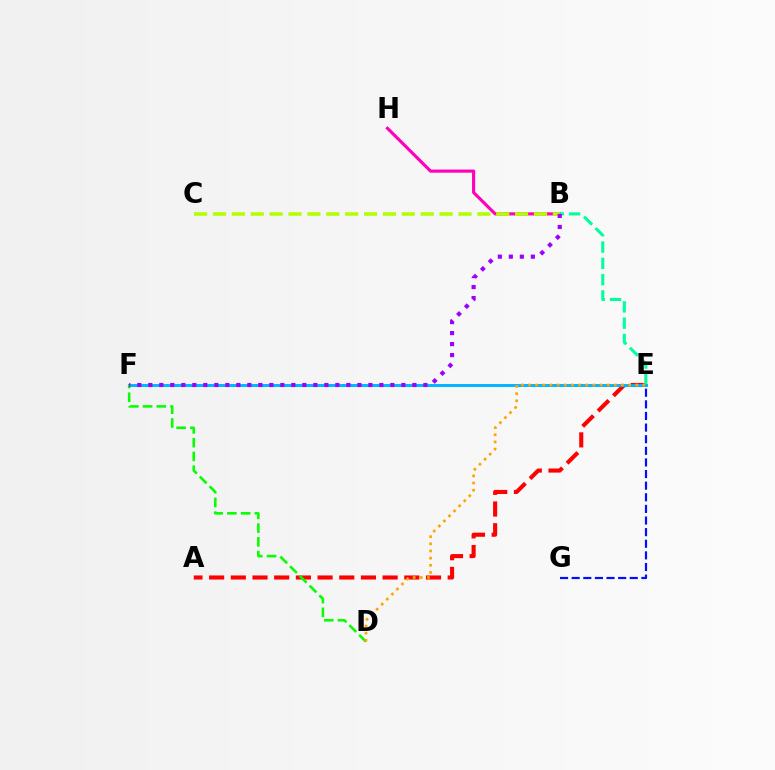{('B', 'H'): [{'color': '#ff00bd', 'line_style': 'solid', 'thickness': 2.26}], ('A', 'E'): [{'color': '#ff0000', 'line_style': 'dashed', 'thickness': 2.95}], ('B', 'E'): [{'color': '#00ff9d', 'line_style': 'dashed', 'thickness': 2.21}], ('E', 'F'): [{'color': '#00b5ff', 'line_style': 'solid', 'thickness': 2.1}], ('B', 'C'): [{'color': '#b3ff00', 'line_style': 'dashed', 'thickness': 2.57}], ('D', 'F'): [{'color': '#08ff00', 'line_style': 'dashed', 'thickness': 1.87}], ('E', 'G'): [{'color': '#0010ff', 'line_style': 'dashed', 'thickness': 1.58}], ('D', 'E'): [{'color': '#ffa500', 'line_style': 'dotted', 'thickness': 1.94}], ('B', 'F'): [{'color': '#9b00ff', 'line_style': 'dotted', 'thickness': 2.99}]}